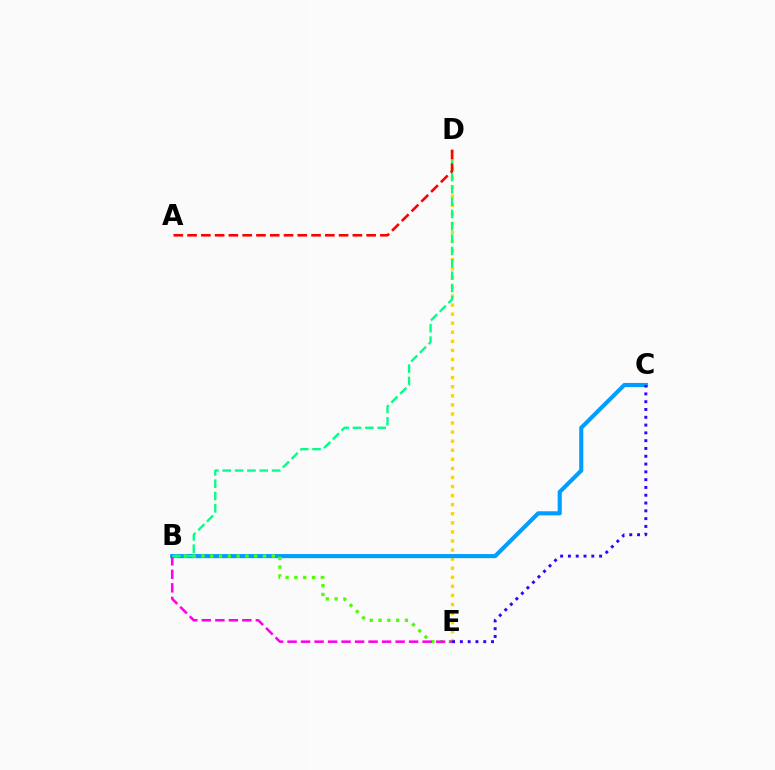{('D', 'E'): [{'color': '#ffd500', 'line_style': 'dotted', 'thickness': 2.47}], ('B', 'C'): [{'color': '#009eff', 'line_style': 'solid', 'thickness': 2.96}], ('B', 'E'): [{'color': '#4fff00', 'line_style': 'dotted', 'thickness': 2.39}, {'color': '#ff00ed', 'line_style': 'dashed', 'thickness': 1.83}], ('B', 'D'): [{'color': '#00ff86', 'line_style': 'dashed', 'thickness': 1.67}], ('C', 'E'): [{'color': '#3700ff', 'line_style': 'dotted', 'thickness': 2.12}], ('A', 'D'): [{'color': '#ff0000', 'line_style': 'dashed', 'thickness': 1.87}]}